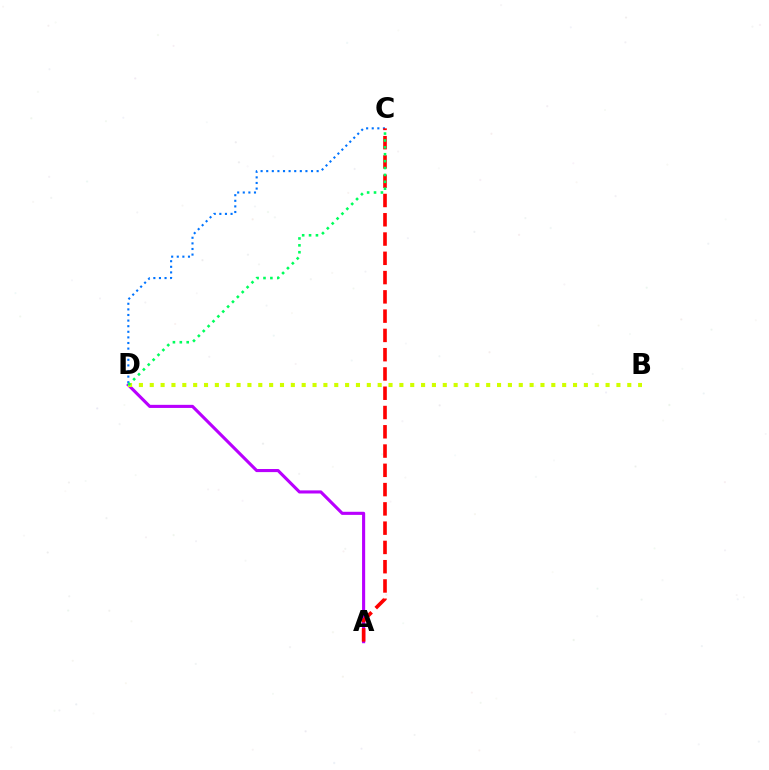{('A', 'D'): [{'color': '#b900ff', 'line_style': 'solid', 'thickness': 2.23}], ('C', 'D'): [{'color': '#0074ff', 'line_style': 'dotted', 'thickness': 1.52}, {'color': '#00ff5c', 'line_style': 'dotted', 'thickness': 1.87}], ('B', 'D'): [{'color': '#d1ff00', 'line_style': 'dotted', 'thickness': 2.95}], ('A', 'C'): [{'color': '#ff0000', 'line_style': 'dashed', 'thickness': 2.62}]}